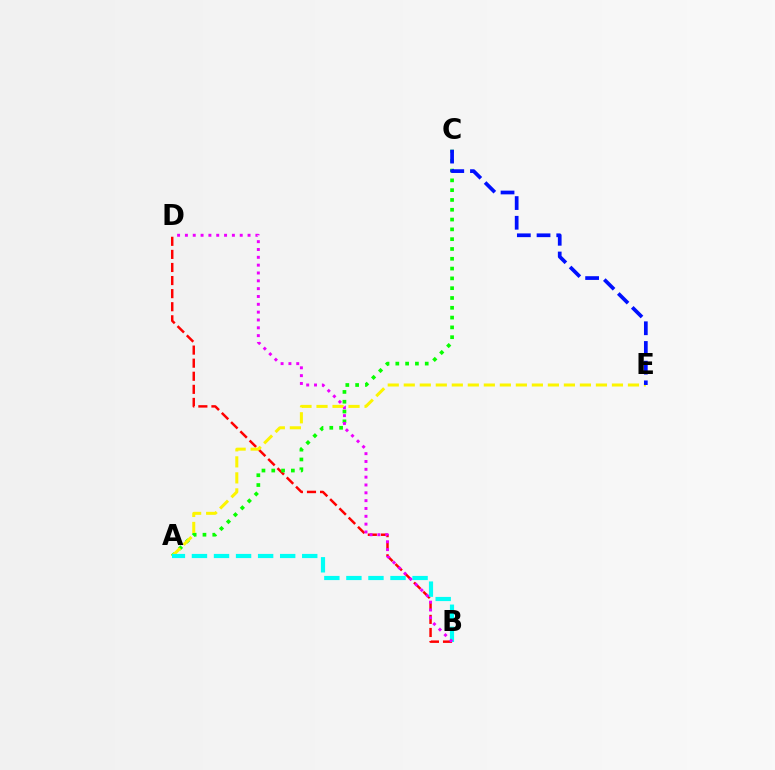{('B', 'D'): [{'color': '#ff0000', 'line_style': 'dashed', 'thickness': 1.78}, {'color': '#ee00ff', 'line_style': 'dotted', 'thickness': 2.13}], ('A', 'C'): [{'color': '#08ff00', 'line_style': 'dotted', 'thickness': 2.66}], ('A', 'E'): [{'color': '#fcf500', 'line_style': 'dashed', 'thickness': 2.18}], ('A', 'B'): [{'color': '#00fff6', 'line_style': 'dashed', 'thickness': 3.0}], ('C', 'E'): [{'color': '#0010ff', 'line_style': 'dashed', 'thickness': 2.68}]}